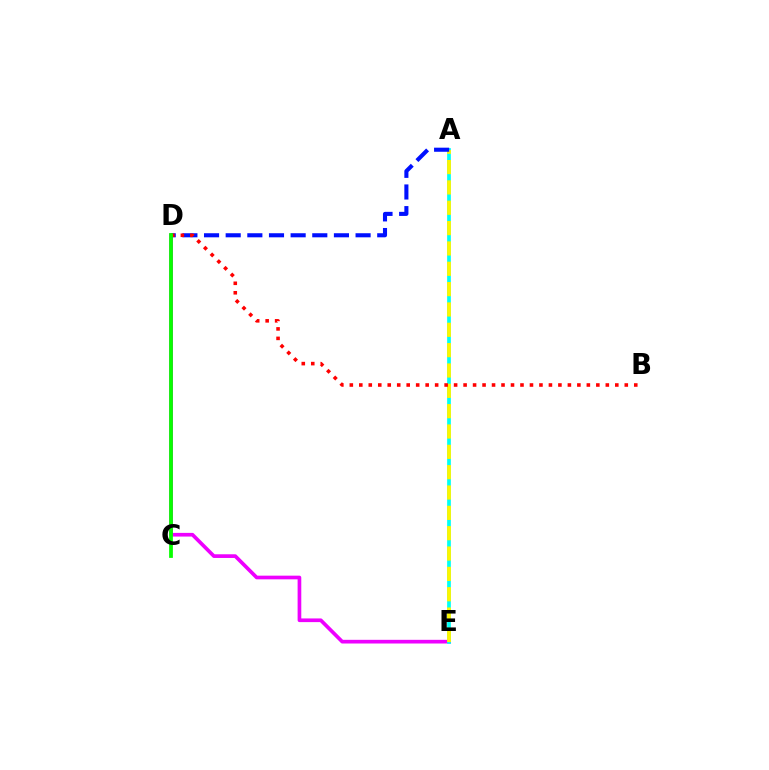{('D', 'E'): [{'color': '#ee00ff', 'line_style': 'solid', 'thickness': 2.65}], ('A', 'E'): [{'color': '#00fff6', 'line_style': 'solid', 'thickness': 2.68}, {'color': '#fcf500', 'line_style': 'dashed', 'thickness': 2.76}], ('A', 'D'): [{'color': '#0010ff', 'line_style': 'dashed', 'thickness': 2.94}], ('B', 'D'): [{'color': '#ff0000', 'line_style': 'dotted', 'thickness': 2.58}], ('C', 'D'): [{'color': '#08ff00', 'line_style': 'solid', 'thickness': 2.71}]}